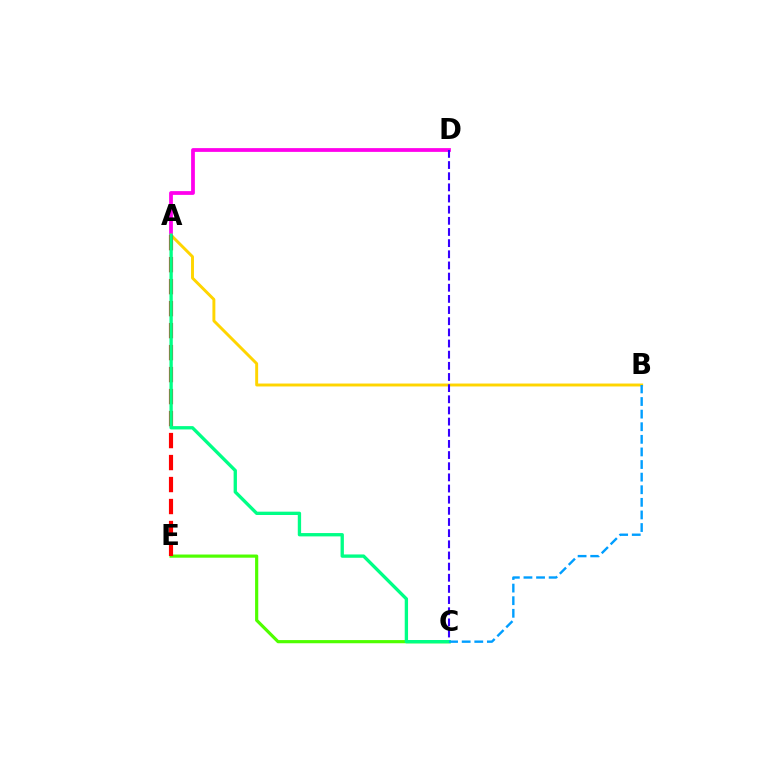{('A', 'D'): [{'color': '#ff00ed', 'line_style': 'solid', 'thickness': 2.71}], ('C', 'E'): [{'color': '#4fff00', 'line_style': 'solid', 'thickness': 2.28}], ('A', 'B'): [{'color': '#ffd500', 'line_style': 'solid', 'thickness': 2.11}], ('A', 'E'): [{'color': '#ff0000', 'line_style': 'dashed', 'thickness': 2.99}], ('C', 'D'): [{'color': '#3700ff', 'line_style': 'dashed', 'thickness': 1.52}], ('A', 'C'): [{'color': '#00ff86', 'line_style': 'solid', 'thickness': 2.4}], ('B', 'C'): [{'color': '#009eff', 'line_style': 'dashed', 'thickness': 1.71}]}